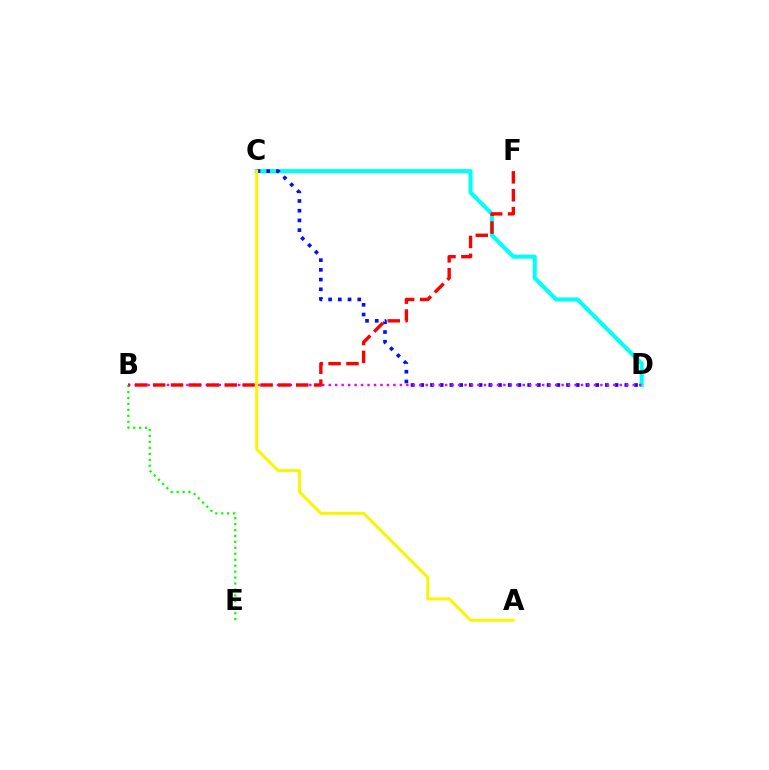{('C', 'D'): [{'color': '#00fff6', 'line_style': 'solid', 'thickness': 2.94}, {'color': '#0010ff', 'line_style': 'dotted', 'thickness': 2.64}], ('B', 'D'): [{'color': '#ee00ff', 'line_style': 'dotted', 'thickness': 1.76}], ('B', 'E'): [{'color': '#08ff00', 'line_style': 'dotted', 'thickness': 1.61}], ('A', 'C'): [{'color': '#fcf500', 'line_style': 'solid', 'thickness': 2.14}], ('B', 'F'): [{'color': '#ff0000', 'line_style': 'dashed', 'thickness': 2.43}]}